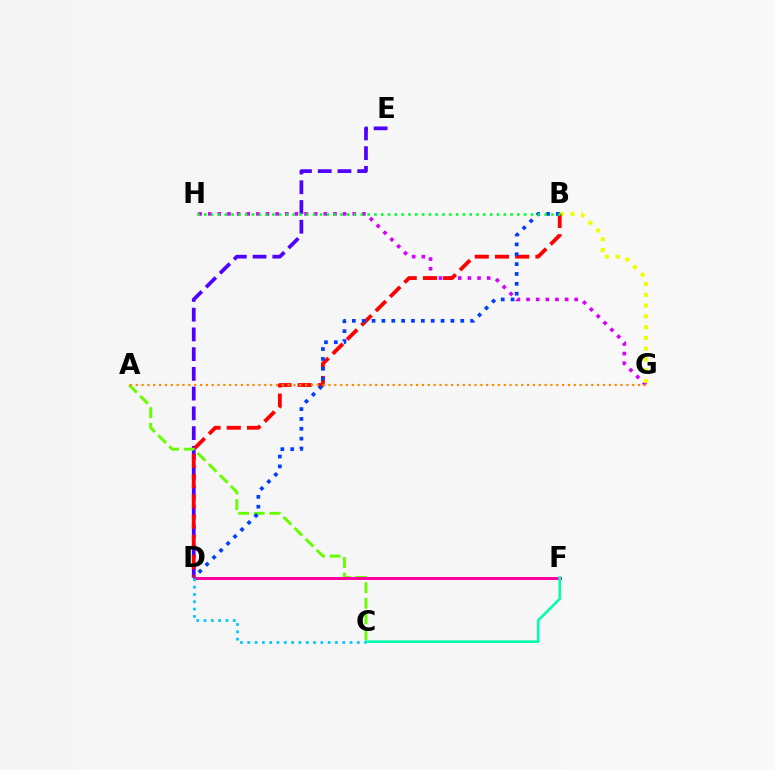{('G', 'H'): [{'color': '#d600ff', 'line_style': 'dotted', 'thickness': 2.62}], ('D', 'E'): [{'color': '#4f00ff', 'line_style': 'dashed', 'thickness': 2.68}], ('A', 'C'): [{'color': '#66ff00', 'line_style': 'dashed', 'thickness': 2.12}], ('B', 'G'): [{'color': '#eeff00', 'line_style': 'dotted', 'thickness': 2.92}], ('B', 'D'): [{'color': '#ff0000', 'line_style': 'dashed', 'thickness': 2.75}, {'color': '#003fff', 'line_style': 'dotted', 'thickness': 2.68}], ('D', 'F'): [{'color': '#ff00a0', 'line_style': 'solid', 'thickness': 2.15}], ('B', 'H'): [{'color': '#00ff27', 'line_style': 'dotted', 'thickness': 1.85}], ('C', 'F'): [{'color': '#00ffaf', 'line_style': 'solid', 'thickness': 1.86}], ('C', 'D'): [{'color': '#00c7ff', 'line_style': 'dotted', 'thickness': 1.98}], ('A', 'G'): [{'color': '#ff8800', 'line_style': 'dotted', 'thickness': 1.59}]}